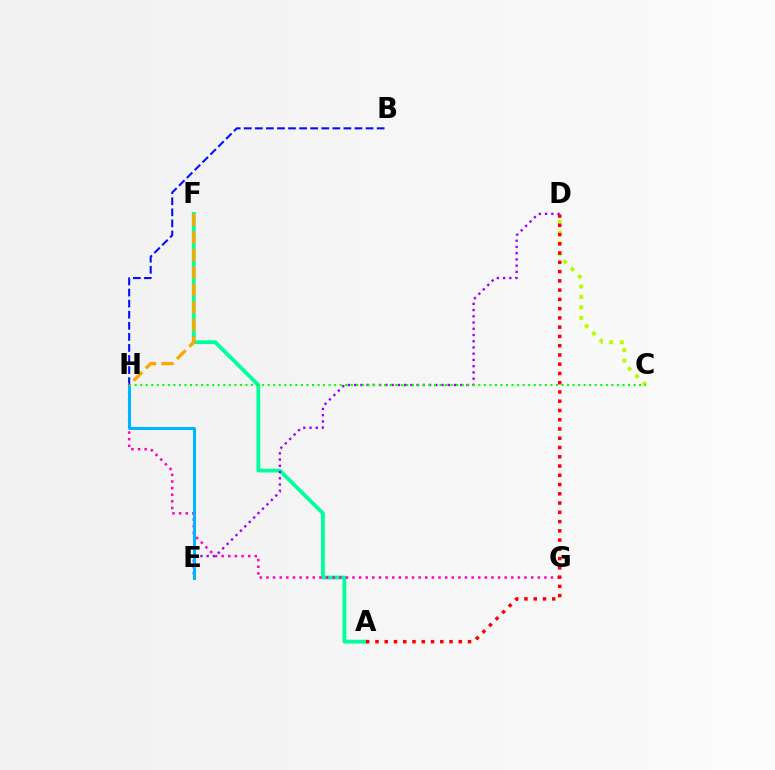{('C', 'D'): [{'color': '#b3ff00', 'line_style': 'dotted', 'thickness': 2.84}], ('A', 'F'): [{'color': '#00ff9d', 'line_style': 'solid', 'thickness': 2.74}], ('G', 'H'): [{'color': '#ff00bd', 'line_style': 'dotted', 'thickness': 1.8}], ('D', 'E'): [{'color': '#9b00ff', 'line_style': 'dotted', 'thickness': 1.69}], ('E', 'H'): [{'color': '#00b5ff', 'line_style': 'solid', 'thickness': 2.18}], ('C', 'H'): [{'color': '#08ff00', 'line_style': 'dotted', 'thickness': 1.51}], ('A', 'D'): [{'color': '#ff0000', 'line_style': 'dotted', 'thickness': 2.52}], ('B', 'H'): [{'color': '#0010ff', 'line_style': 'dashed', 'thickness': 1.5}], ('F', 'H'): [{'color': '#ffa500', 'line_style': 'dashed', 'thickness': 2.37}]}